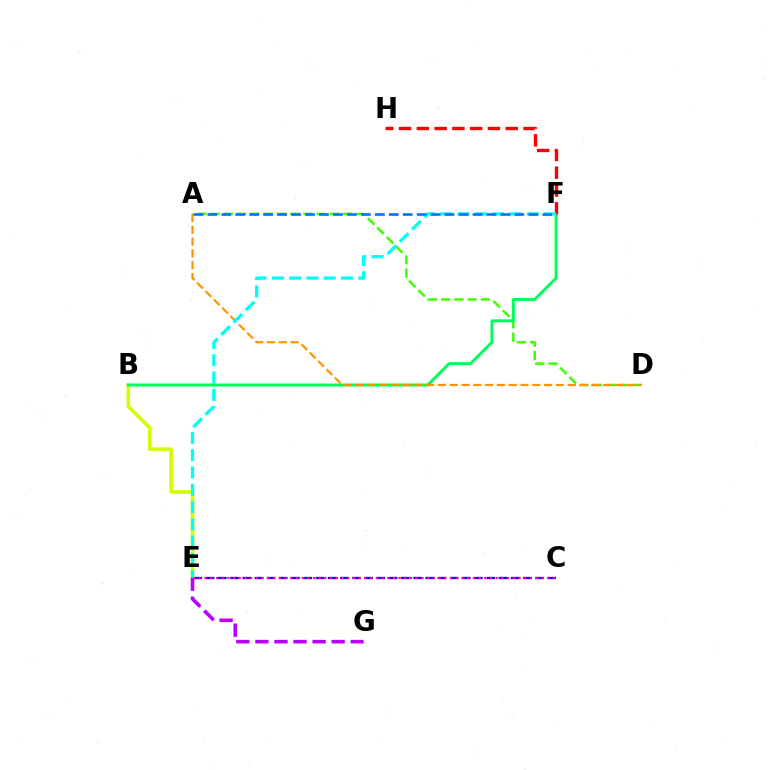{('A', 'D'): [{'color': '#3dff00', 'line_style': 'dashed', 'thickness': 1.8}, {'color': '#ff9400', 'line_style': 'dashed', 'thickness': 1.6}], ('B', 'E'): [{'color': '#d1ff00', 'line_style': 'solid', 'thickness': 2.59}], ('C', 'E'): [{'color': '#2500ff', 'line_style': 'dashed', 'thickness': 1.66}, {'color': '#ff00ac', 'line_style': 'dotted', 'thickness': 1.55}], ('E', 'G'): [{'color': '#b900ff', 'line_style': 'dashed', 'thickness': 2.59}], ('B', 'F'): [{'color': '#00ff5c', 'line_style': 'solid', 'thickness': 2.15}], ('F', 'H'): [{'color': '#ff0000', 'line_style': 'dashed', 'thickness': 2.42}], ('E', 'F'): [{'color': '#00fff6', 'line_style': 'dashed', 'thickness': 2.35}], ('A', 'F'): [{'color': '#0074ff', 'line_style': 'dashed', 'thickness': 1.9}]}